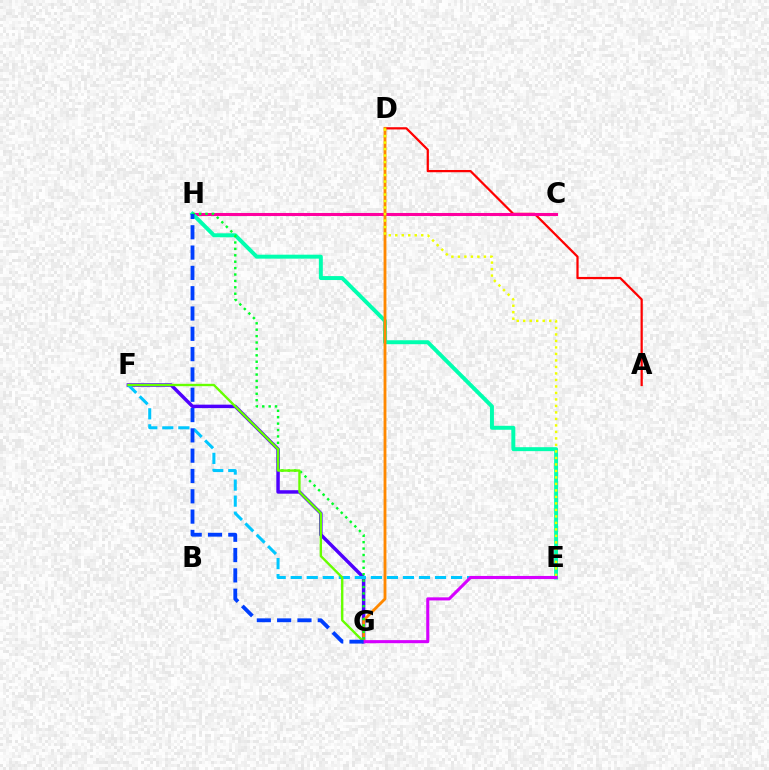{('F', 'G'): [{'color': '#4f00ff', 'line_style': 'solid', 'thickness': 2.49}, {'color': '#66ff00', 'line_style': 'solid', 'thickness': 1.7}], ('E', 'F'): [{'color': '#00c7ff', 'line_style': 'dashed', 'thickness': 2.18}], ('A', 'D'): [{'color': '#ff0000', 'line_style': 'solid', 'thickness': 1.61}], ('C', 'H'): [{'color': '#ff00a0', 'line_style': 'solid', 'thickness': 2.2}], ('E', 'H'): [{'color': '#00ffaf', 'line_style': 'solid', 'thickness': 2.85}], ('D', 'G'): [{'color': '#ff8800', 'line_style': 'solid', 'thickness': 2.04}], ('G', 'H'): [{'color': '#00ff27', 'line_style': 'dotted', 'thickness': 1.74}, {'color': '#003fff', 'line_style': 'dashed', 'thickness': 2.76}], ('D', 'E'): [{'color': '#eeff00', 'line_style': 'dotted', 'thickness': 1.77}], ('E', 'G'): [{'color': '#d600ff', 'line_style': 'solid', 'thickness': 2.22}]}